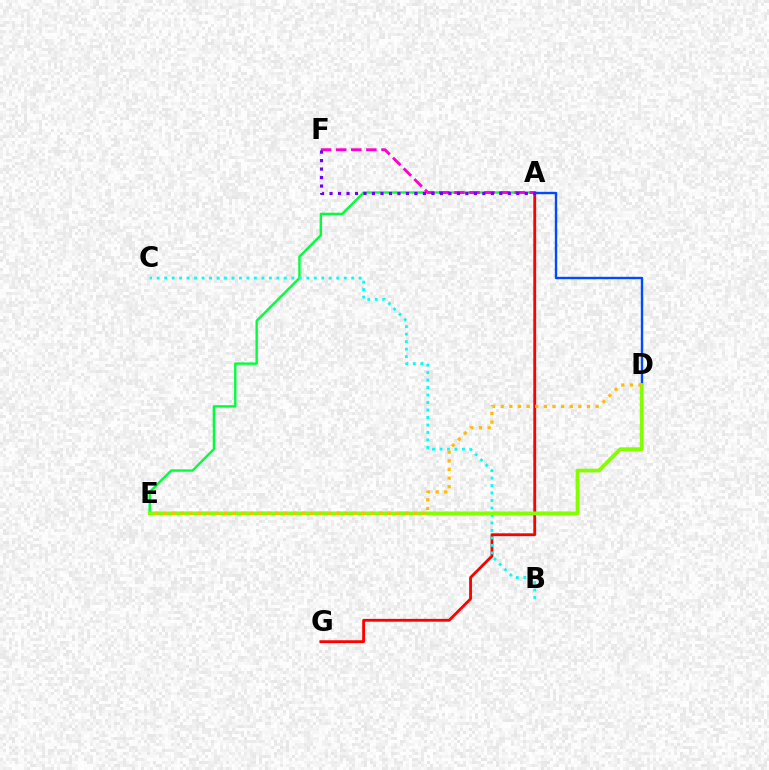{('A', 'G'): [{'color': '#ff0000', 'line_style': 'solid', 'thickness': 2.03}], ('A', 'E'): [{'color': '#00ff39', 'line_style': 'solid', 'thickness': 1.71}], ('B', 'C'): [{'color': '#00fff6', 'line_style': 'dotted', 'thickness': 2.03}], ('A', 'D'): [{'color': '#004bff', 'line_style': 'solid', 'thickness': 1.72}], ('A', 'F'): [{'color': '#ff00cf', 'line_style': 'dashed', 'thickness': 2.05}, {'color': '#7200ff', 'line_style': 'dotted', 'thickness': 2.31}], ('D', 'E'): [{'color': '#84ff00', 'line_style': 'solid', 'thickness': 2.68}, {'color': '#ffbd00', 'line_style': 'dotted', 'thickness': 2.34}]}